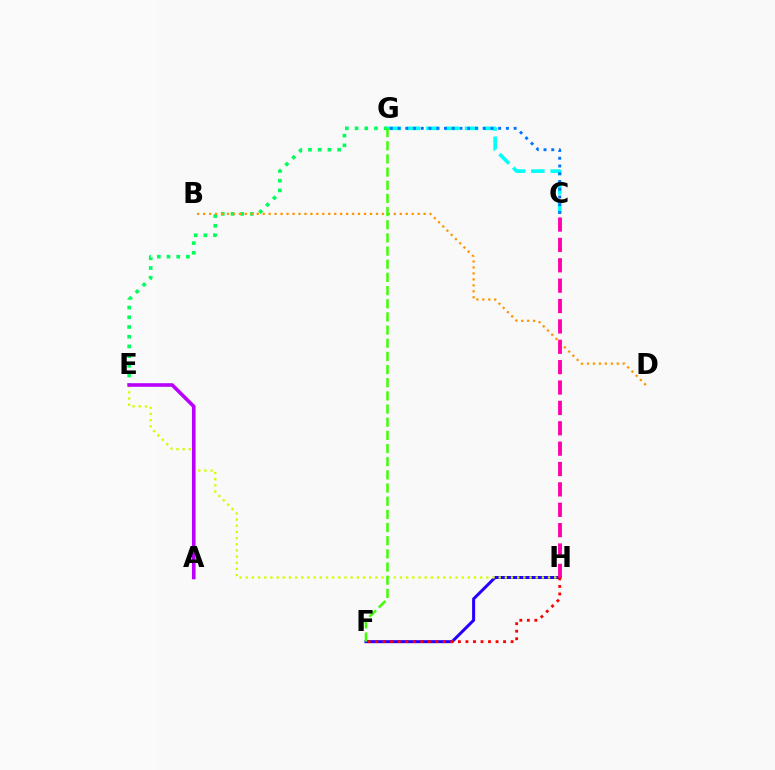{('E', 'G'): [{'color': '#00ff5c', 'line_style': 'dotted', 'thickness': 2.64}], ('C', 'G'): [{'color': '#00fff6', 'line_style': 'dashed', 'thickness': 2.62}, {'color': '#0074ff', 'line_style': 'dotted', 'thickness': 2.1}], ('B', 'D'): [{'color': '#ff9400', 'line_style': 'dotted', 'thickness': 1.62}], ('F', 'H'): [{'color': '#2500ff', 'line_style': 'solid', 'thickness': 2.17}, {'color': '#ff0000', 'line_style': 'dotted', 'thickness': 2.04}], ('E', 'H'): [{'color': '#d1ff00', 'line_style': 'dotted', 'thickness': 1.68}], ('F', 'G'): [{'color': '#3dff00', 'line_style': 'dashed', 'thickness': 1.79}], ('A', 'E'): [{'color': '#b900ff', 'line_style': 'solid', 'thickness': 2.59}], ('C', 'H'): [{'color': '#ff00ac', 'line_style': 'dashed', 'thickness': 2.77}]}